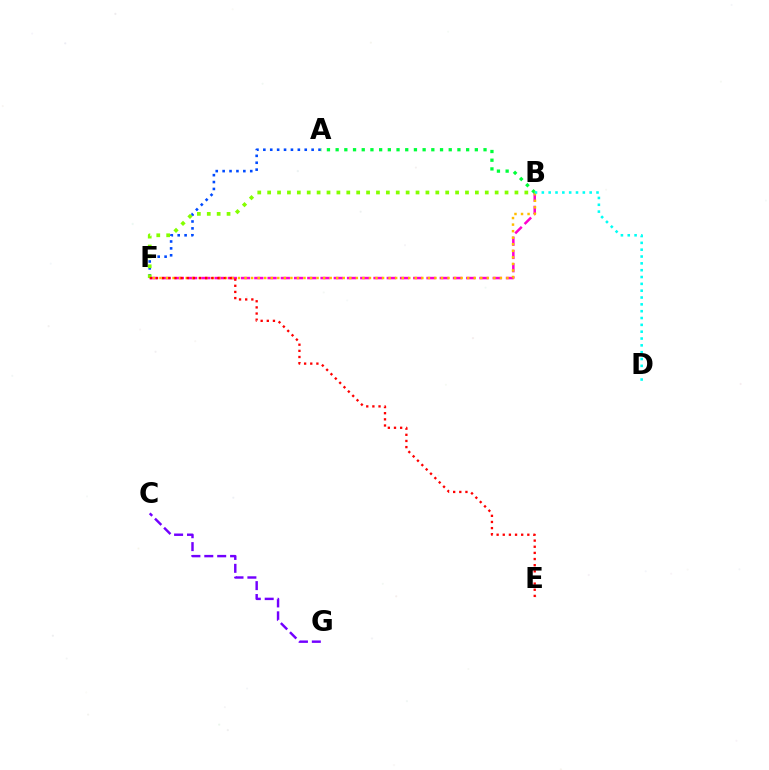{('B', 'F'): [{'color': '#ff00cf', 'line_style': 'dashed', 'thickness': 1.8}, {'color': '#ffbd00', 'line_style': 'dotted', 'thickness': 1.78}, {'color': '#84ff00', 'line_style': 'dotted', 'thickness': 2.69}], ('A', 'F'): [{'color': '#004bff', 'line_style': 'dotted', 'thickness': 1.87}], ('C', 'G'): [{'color': '#7200ff', 'line_style': 'dashed', 'thickness': 1.75}], ('A', 'B'): [{'color': '#00ff39', 'line_style': 'dotted', 'thickness': 2.36}], ('B', 'D'): [{'color': '#00fff6', 'line_style': 'dotted', 'thickness': 1.86}], ('E', 'F'): [{'color': '#ff0000', 'line_style': 'dotted', 'thickness': 1.67}]}